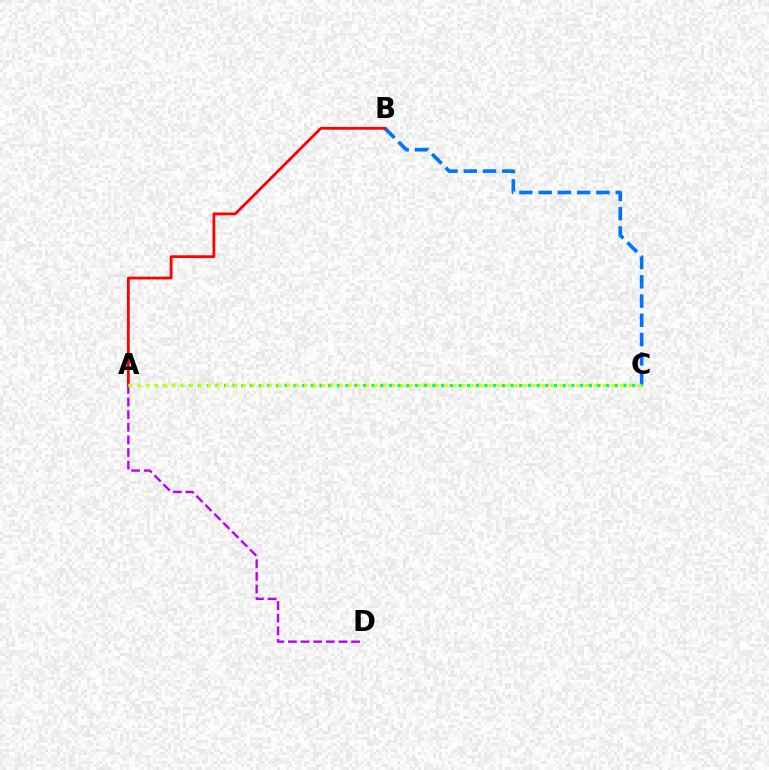{('A', 'D'): [{'color': '#b900ff', 'line_style': 'dashed', 'thickness': 1.72}], ('B', 'C'): [{'color': '#0074ff', 'line_style': 'dashed', 'thickness': 2.62}], ('A', 'B'): [{'color': '#ff0000', 'line_style': 'solid', 'thickness': 2.0}], ('A', 'C'): [{'color': '#00ff5c', 'line_style': 'dotted', 'thickness': 2.36}, {'color': '#d1ff00', 'line_style': 'dotted', 'thickness': 2.38}]}